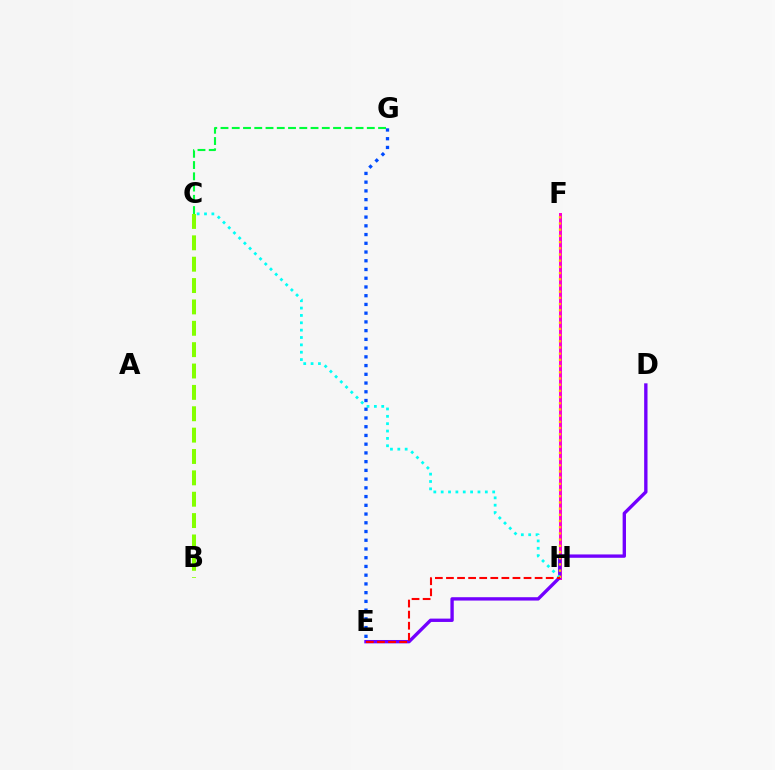{('F', 'H'): [{'color': '#ff00cf', 'line_style': 'solid', 'thickness': 2.14}, {'color': '#ffbd00', 'line_style': 'dotted', 'thickness': 1.68}], ('D', 'E'): [{'color': '#7200ff', 'line_style': 'solid', 'thickness': 2.41}], ('C', 'H'): [{'color': '#00fff6', 'line_style': 'dotted', 'thickness': 2.0}], ('B', 'C'): [{'color': '#84ff00', 'line_style': 'dashed', 'thickness': 2.9}], ('C', 'G'): [{'color': '#00ff39', 'line_style': 'dashed', 'thickness': 1.53}], ('E', 'H'): [{'color': '#ff0000', 'line_style': 'dashed', 'thickness': 1.51}], ('E', 'G'): [{'color': '#004bff', 'line_style': 'dotted', 'thickness': 2.37}]}